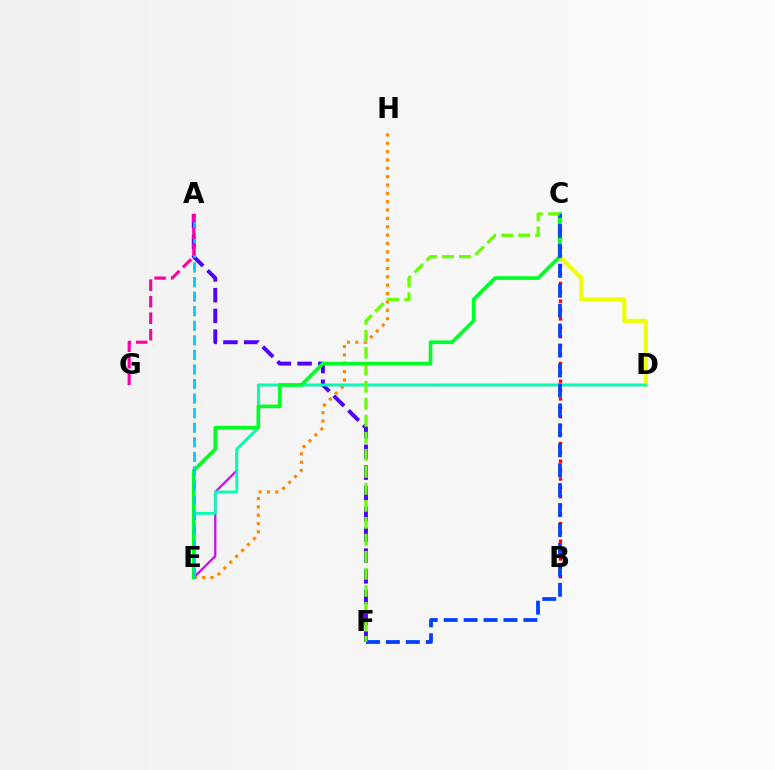{('A', 'F'): [{'color': '#4f00ff', 'line_style': 'dashed', 'thickness': 2.82}], ('B', 'C'): [{'color': '#ff0000', 'line_style': 'dotted', 'thickness': 2.42}], ('D', 'E'): [{'color': '#d600ff', 'line_style': 'solid', 'thickness': 1.61}, {'color': '#00ffaf', 'line_style': 'solid', 'thickness': 2.01}], ('C', 'D'): [{'color': '#eeff00', 'line_style': 'solid', 'thickness': 2.97}], ('E', 'H'): [{'color': '#ff8800', 'line_style': 'dotted', 'thickness': 2.27}], ('C', 'E'): [{'color': '#00ff27', 'line_style': 'solid', 'thickness': 2.64}], ('A', 'E'): [{'color': '#00c7ff', 'line_style': 'dashed', 'thickness': 1.98}], ('A', 'G'): [{'color': '#ff00a0', 'line_style': 'dashed', 'thickness': 2.24}], ('C', 'F'): [{'color': '#003fff', 'line_style': 'dashed', 'thickness': 2.71}, {'color': '#66ff00', 'line_style': 'dashed', 'thickness': 2.31}]}